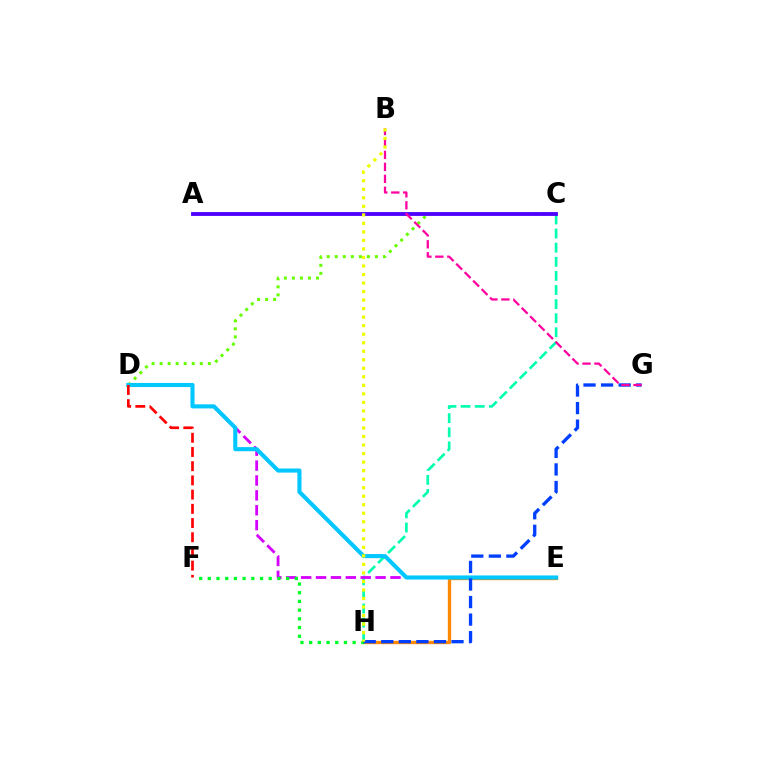{('E', 'H'): [{'color': '#ff8800', 'line_style': 'solid', 'thickness': 2.4}], ('C', 'H'): [{'color': '#00ffaf', 'line_style': 'dashed', 'thickness': 1.92}], ('C', 'D'): [{'color': '#66ff00', 'line_style': 'dotted', 'thickness': 2.18}], ('D', 'E'): [{'color': '#d600ff', 'line_style': 'dashed', 'thickness': 2.02}, {'color': '#00c7ff', 'line_style': 'solid', 'thickness': 2.95}], ('F', 'H'): [{'color': '#00ff27', 'line_style': 'dotted', 'thickness': 2.36}], ('A', 'C'): [{'color': '#4f00ff', 'line_style': 'solid', 'thickness': 2.76}], ('G', 'H'): [{'color': '#003fff', 'line_style': 'dashed', 'thickness': 2.38}], ('B', 'G'): [{'color': '#ff00a0', 'line_style': 'dashed', 'thickness': 1.63}], ('B', 'H'): [{'color': '#eeff00', 'line_style': 'dotted', 'thickness': 2.32}], ('D', 'F'): [{'color': '#ff0000', 'line_style': 'dashed', 'thickness': 1.93}]}